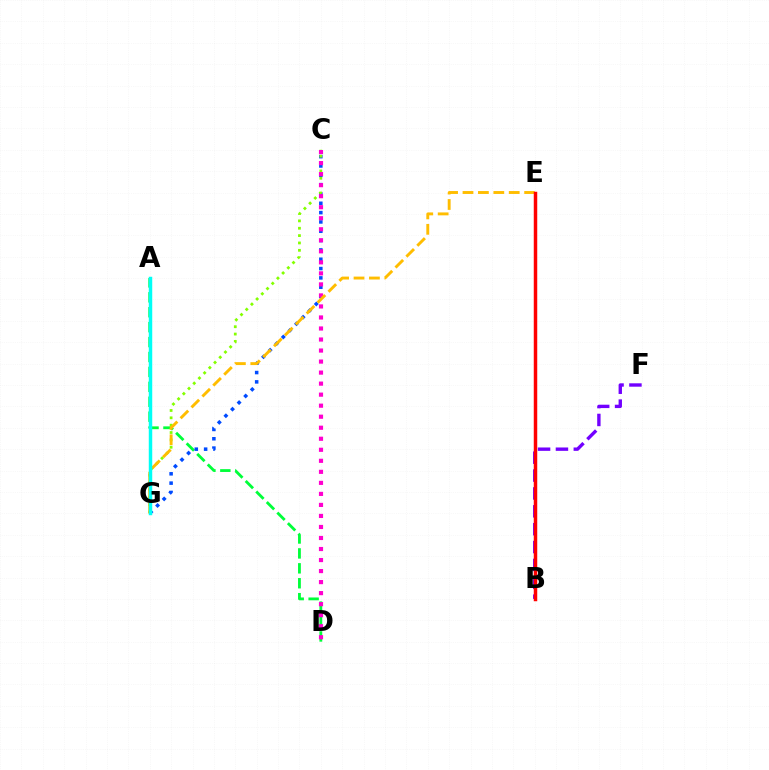{('A', 'D'): [{'color': '#00ff39', 'line_style': 'dashed', 'thickness': 2.03}], ('C', 'G'): [{'color': '#004bff', 'line_style': 'dotted', 'thickness': 2.53}, {'color': '#84ff00', 'line_style': 'dotted', 'thickness': 2.0}], ('C', 'D'): [{'color': '#ff00cf', 'line_style': 'dotted', 'thickness': 3.0}], ('B', 'F'): [{'color': '#7200ff', 'line_style': 'dashed', 'thickness': 2.43}], ('E', 'G'): [{'color': '#ffbd00', 'line_style': 'dashed', 'thickness': 2.09}], ('B', 'E'): [{'color': '#ff0000', 'line_style': 'solid', 'thickness': 2.5}], ('A', 'G'): [{'color': '#00fff6', 'line_style': 'solid', 'thickness': 2.49}]}